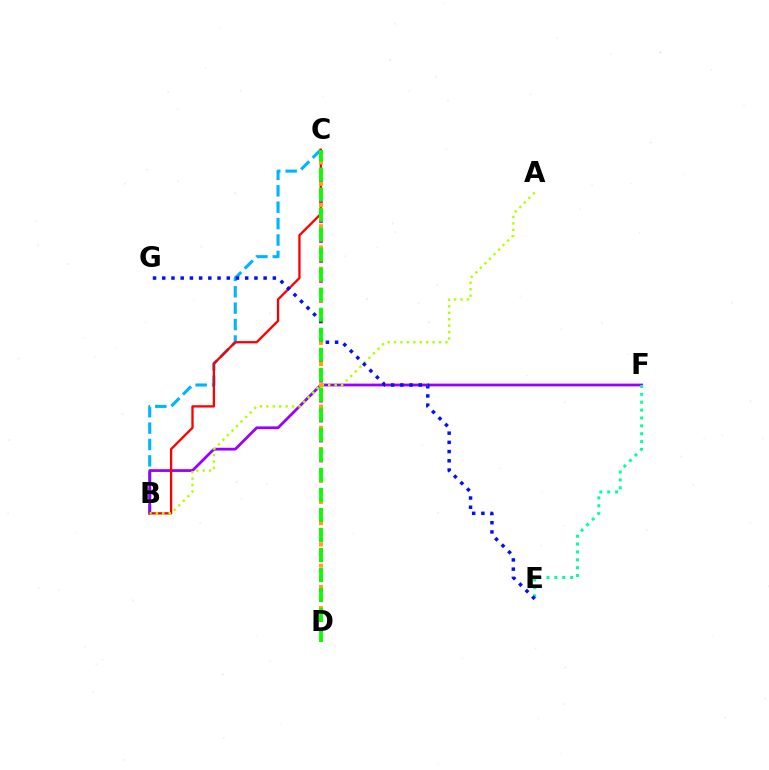{('B', 'C'): [{'color': '#00b5ff', 'line_style': 'dashed', 'thickness': 2.23}, {'color': '#ff0000', 'line_style': 'solid', 'thickness': 1.66}], ('B', 'F'): [{'color': '#9b00ff', 'line_style': 'solid', 'thickness': 2.0}], ('E', 'F'): [{'color': '#00ff9d', 'line_style': 'dotted', 'thickness': 2.14}], ('C', 'D'): [{'color': '#ff00bd', 'line_style': 'dotted', 'thickness': 2.71}, {'color': '#ffa500', 'line_style': 'dotted', 'thickness': 2.88}, {'color': '#08ff00', 'line_style': 'dashed', 'thickness': 2.72}], ('A', 'B'): [{'color': '#b3ff00', 'line_style': 'dotted', 'thickness': 1.75}], ('E', 'G'): [{'color': '#0010ff', 'line_style': 'dotted', 'thickness': 2.5}]}